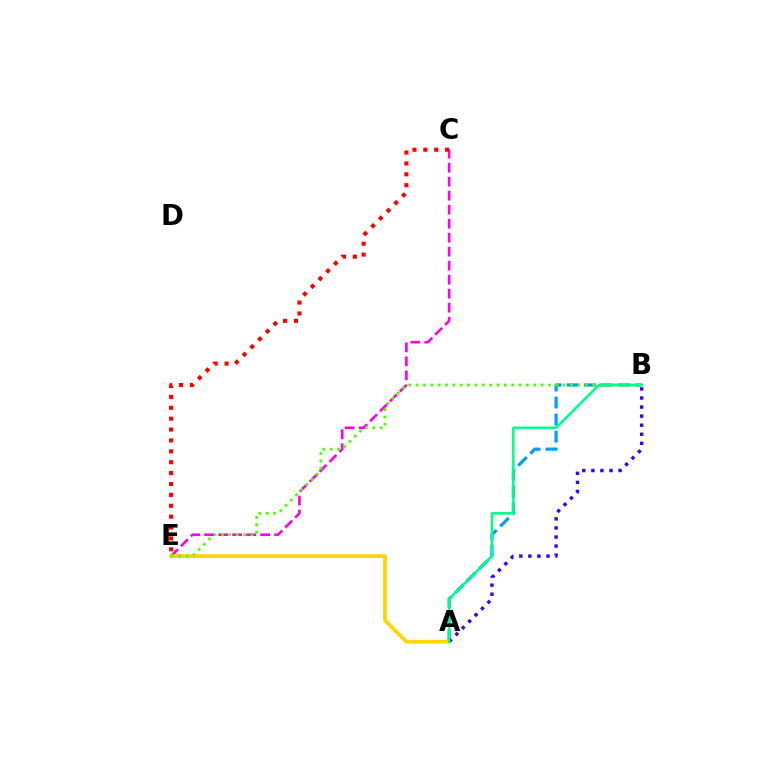{('C', 'E'): [{'color': '#ff00ed', 'line_style': 'dashed', 'thickness': 1.9}, {'color': '#ff0000', 'line_style': 'dotted', 'thickness': 2.96}], ('A', 'B'): [{'color': '#009eff', 'line_style': 'dashed', 'thickness': 2.32}, {'color': '#3700ff', 'line_style': 'dotted', 'thickness': 2.46}, {'color': '#00ff86', 'line_style': 'solid', 'thickness': 1.84}], ('A', 'E'): [{'color': '#ffd500', 'line_style': 'solid', 'thickness': 2.7}], ('B', 'E'): [{'color': '#4fff00', 'line_style': 'dotted', 'thickness': 2.0}]}